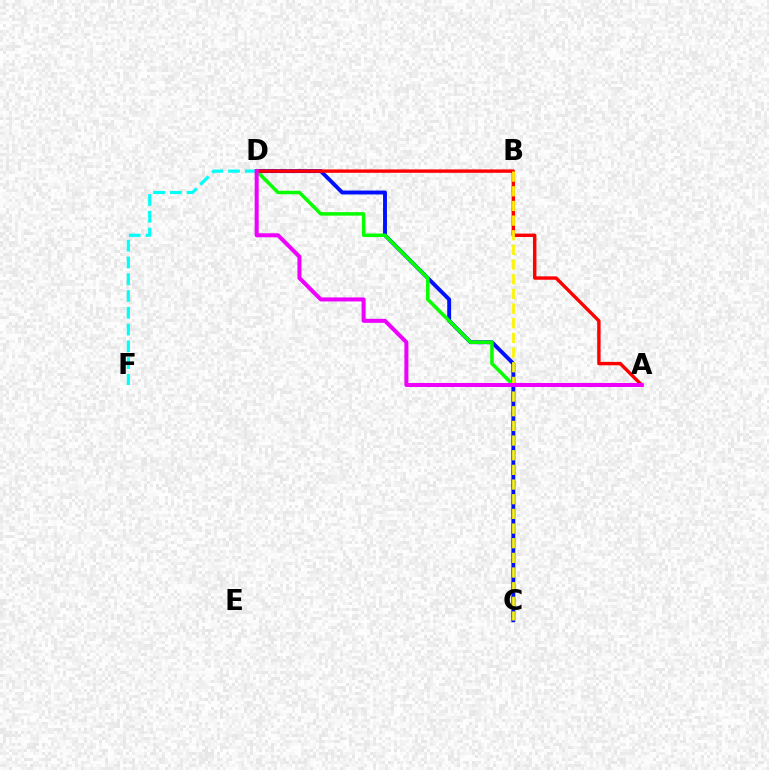{('C', 'D'): [{'color': '#0010ff', 'line_style': 'solid', 'thickness': 2.79}], ('A', 'D'): [{'color': '#08ff00', 'line_style': 'solid', 'thickness': 2.53}, {'color': '#ff0000', 'line_style': 'solid', 'thickness': 2.45}, {'color': '#ee00ff', 'line_style': 'solid', 'thickness': 2.89}], ('B', 'C'): [{'color': '#fcf500', 'line_style': 'dashed', 'thickness': 1.99}], ('D', 'F'): [{'color': '#00fff6', 'line_style': 'dashed', 'thickness': 2.28}]}